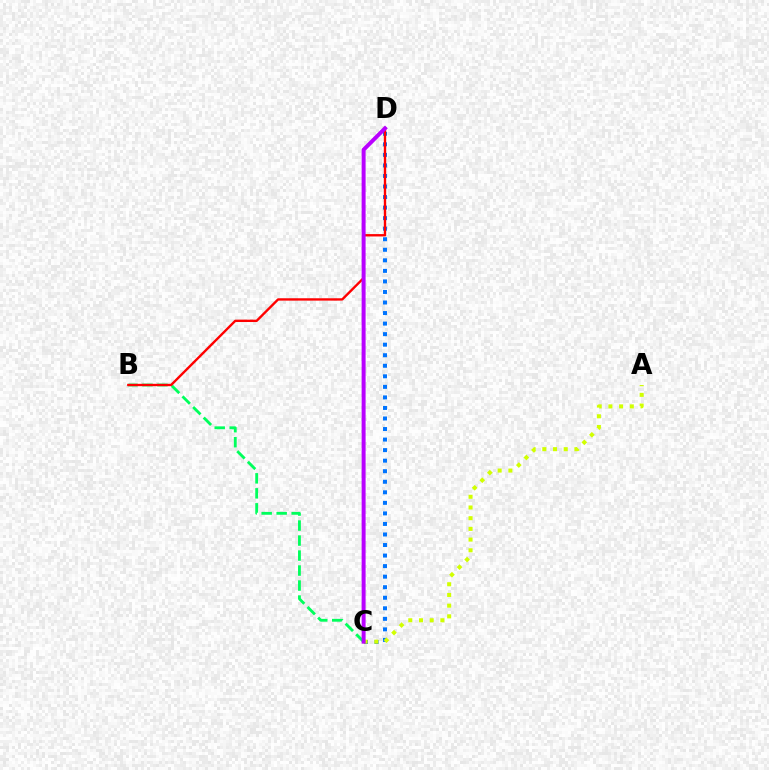{('B', 'C'): [{'color': '#00ff5c', 'line_style': 'dashed', 'thickness': 2.04}], ('C', 'D'): [{'color': '#0074ff', 'line_style': 'dotted', 'thickness': 2.86}, {'color': '#b900ff', 'line_style': 'solid', 'thickness': 2.86}], ('B', 'D'): [{'color': '#ff0000', 'line_style': 'solid', 'thickness': 1.71}], ('A', 'C'): [{'color': '#d1ff00', 'line_style': 'dotted', 'thickness': 2.91}]}